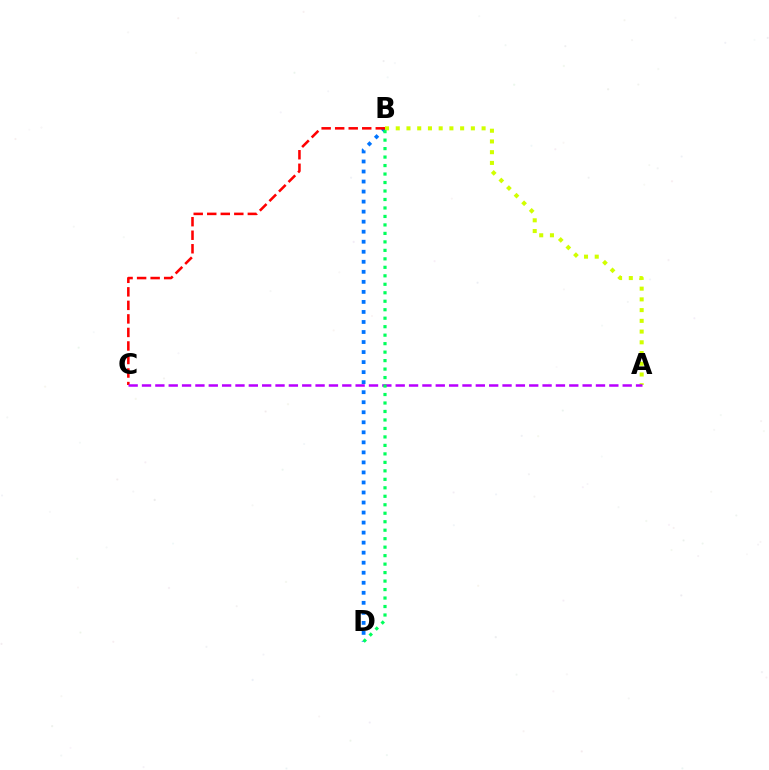{('B', 'D'): [{'color': '#0074ff', 'line_style': 'dotted', 'thickness': 2.73}, {'color': '#00ff5c', 'line_style': 'dotted', 'thickness': 2.3}], ('B', 'C'): [{'color': '#ff0000', 'line_style': 'dashed', 'thickness': 1.84}], ('A', 'B'): [{'color': '#d1ff00', 'line_style': 'dotted', 'thickness': 2.92}], ('A', 'C'): [{'color': '#b900ff', 'line_style': 'dashed', 'thickness': 1.81}]}